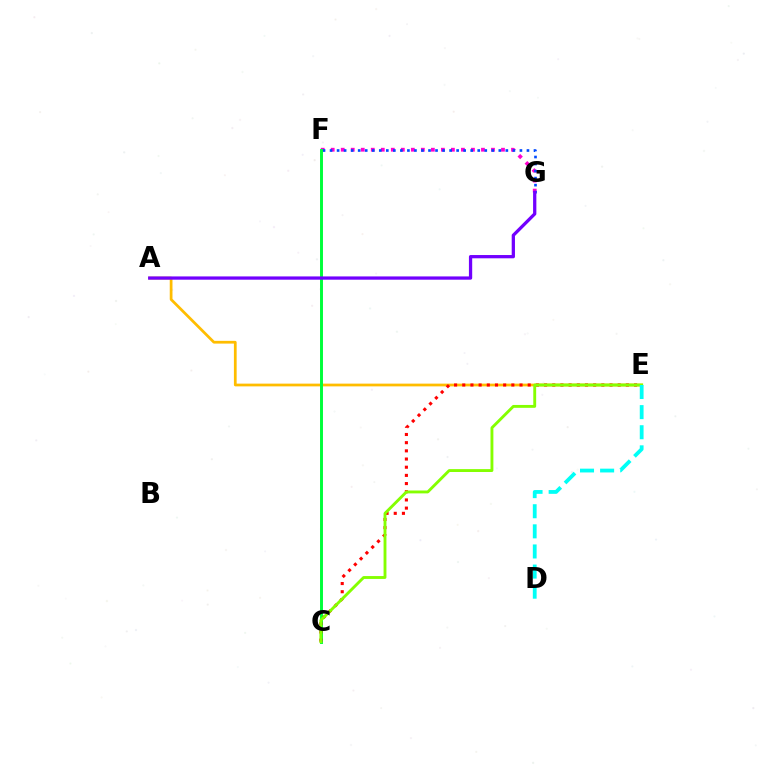{('F', 'G'): [{'color': '#ff00cf', 'line_style': 'dotted', 'thickness': 2.72}, {'color': '#004bff', 'line_style': 'dotted', 'thickness': 1.91}], ('A', 'E'): [{'color': '#ffbd00', 'line_style': 'solid', 'thickness': 1.97}], ('C', 'F'): [{'color': '#00ff39', 'line_style': 'solid', 'thickness': 2.12}], ('C', 'E'): [{'color': '#ff0000', 'line_style': 'dotted', 'thickness': 2.22}, {'color': '#84ff00', 'line_style': 'solid', 'thickness': 2.07}], ('D', 'E'): [{'color': '#00fff6', 'line_style': 'dashed', 'thickness': 2.73}], ('A', 'G'): [{'color': '#7200ff', 'line_style': 'solid', 'thickness': 2.35}]}